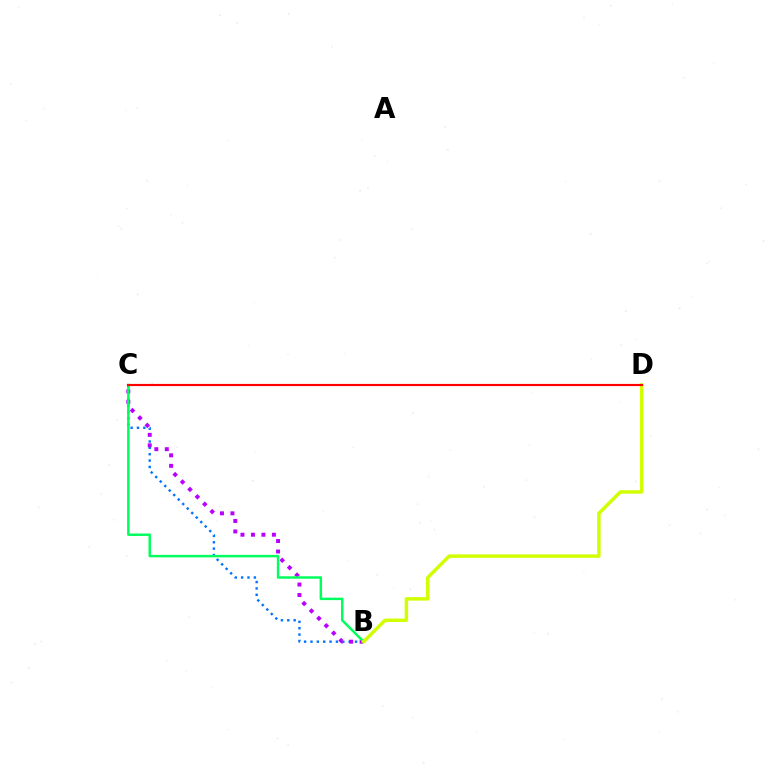{('B', 'C'): [{'color': '#0074ff', 'line_style': 'dotted', 'thickness': 1.73}, {'color': '#b900ff', 'line_style': 'dotted', 'thickness': 2.85}, {'color': '#00ff5c', 'line_style': 'solid', 'thickness': 1.77}], ('B', 'D'): [{'color': '#d1ff00', 'line_style': 'solid', 'thickness': 2.48}], ('C', 'D'): [{'color': '#ff0000', 'line_style': 'solid', 'thickness': 1.56}]}